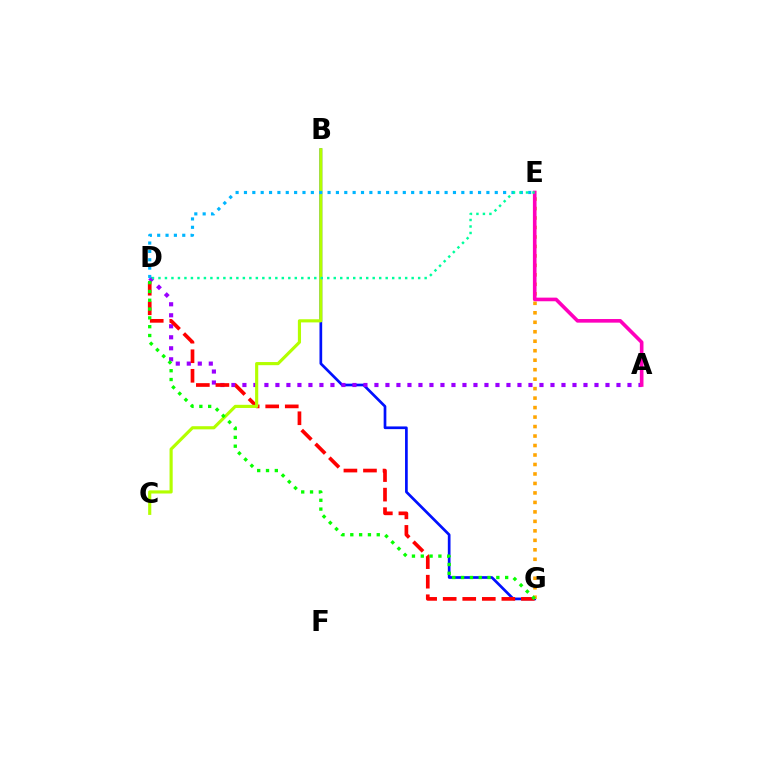{('B', 'G'): [{'color': '#0010ff', 'line_style': 'solid', 'thickness': 1.94}], ('E', 'G'): [{'color': '#ffa500', 'line_style': 'dotted', 'thickness': 2.58}], ('A', 'D'): [{'color': '#9b00ff', 'line_style': 'dotted', 'thickness': 2.99}], ('D', 'G'): [{'color': '#ff0000', 'line_style': 'dashed', 'thickness': 2.66}, {'color': '#08ff00', 'line_style': 'dotted', 'thickness': 2.39}], ('B', 'C'): [{'color': '#b3ff00', 'line_style': 'solid', 'thickness': 2.26}], ('D', 'E'): [{'color': '#00b5ff', 'line_style': 'dotted', 'thickness': 2.27}, {'color': '#00ff9d', 'line_style': 'dotted', 'thickness': 1.76}], ('A', 'E'): [{'color': '#ff00bd', 'line_style': 'solid', 'thickness': 2.61}]}